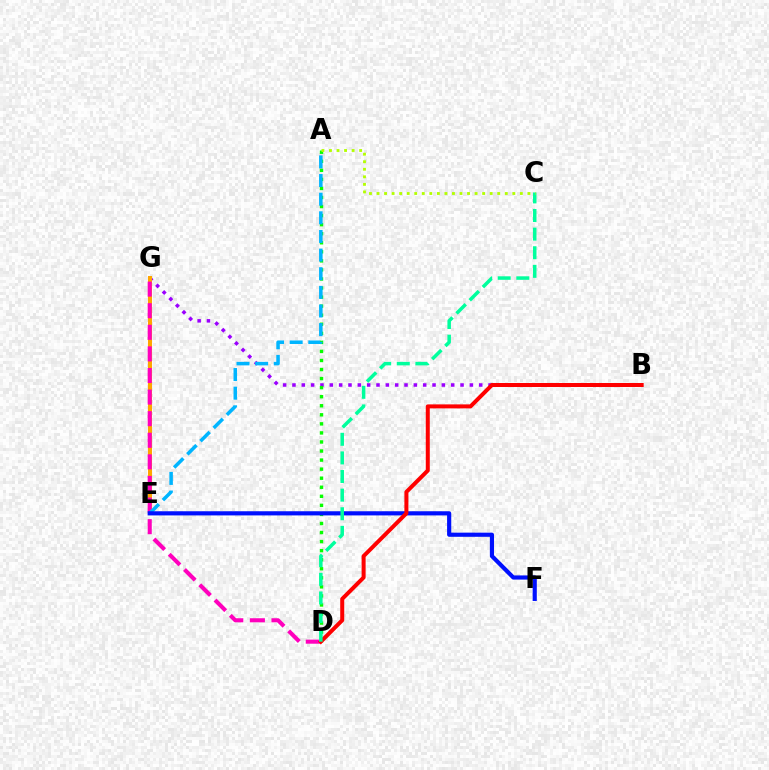{('B', 'G'): [{'color': '#9b00ff', 'line_style': 'dotted', 'thickness': 2.54}], ('E', 'G'): [{'color': '#ffa500', 'line_style': 'solid', 'thickness': 2.91}], ('A', 'D'): [{'color': '#08ff00', 'line_style': 'dotted', 'thickness': 2.46}], ('D', 'G'): [{'color': '#ff00bd', 'line_style': 'dashed', 'thickness': 2.93}], ('A', 'E'): [{'color': '#00b5ff', 'line_style': 'dashed', 'thickness': 2.53}], ('E', 'F'): [{'color': '#0010ff', 'line_style': 'solid', 'thickness': 3.0}], ('B', 'D'): [{'color': '#ff0000', 'line_style': 'solid', 'thickness': 2.88}], ('C', 'D'): [{'color': '#00ff9d', 'line_style': 'dashed', 'thickness': 2.53}], ('A', 'C'): [{'color': '#b3ff00', 'line_style': 'dotted', 'thickness': 2.05}]}